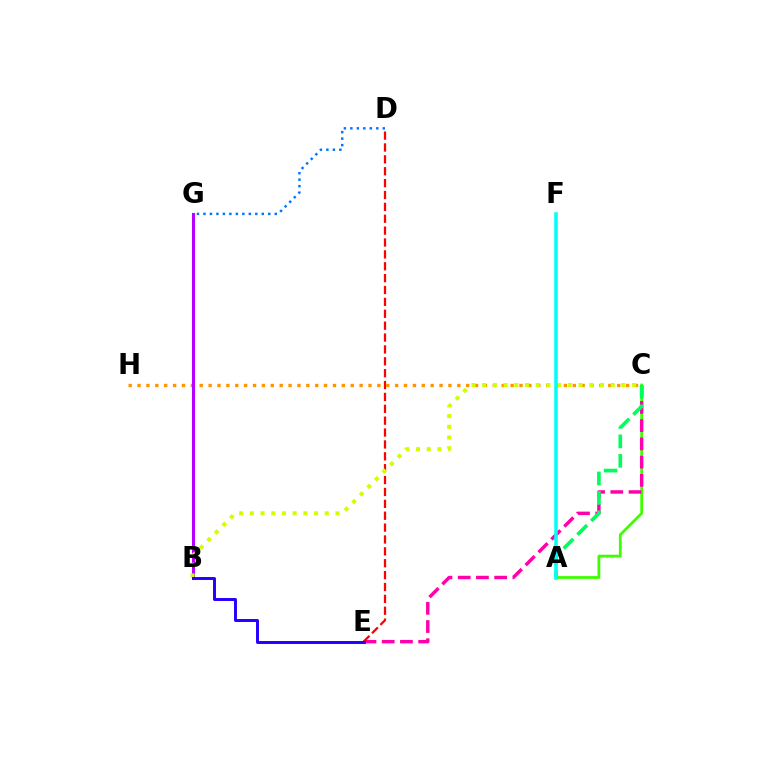{('A', 'C'): [{'color': '#3dff00', 'line_style': 'solid', 'thickness': 2.0}, {'color': '#00ff5c', 'line_style': 'dashed', 'thickness': 2.65}], ('C', 'E'): [{'color': '#ff00ac', 'line_style': 'dashed', 'thickness': 2.48}], ('D', 'E'): [{'color': '#ff0000', 'line_style': 'dashed', 'thickness': 1.61}], ('D', 'G'): [{'color': '#0074ff', 'line_style': 'dotted', 'thickness': 1.76}], ('C', 'H'): [{'color': '#ff9400', 'line_style': 'dotted', 'thickness': 2.41}], ('B', 'G'): [{'color': '#b900ff', 'line_style': 'solid', 'thickness': 2.19}], ('B', 'C'): [{'color': '#d1ff00', 'line_style': 'dotted', 'thickness': 2.91}], ('B', 'E'): [{'color': '#2500ff', 'line_style': 'solid', 'thickness': 2.12}], ('A', 'F'): [{'color': '#00fff6', 'line_style': 'solid', 'thickness': 2.56}]}